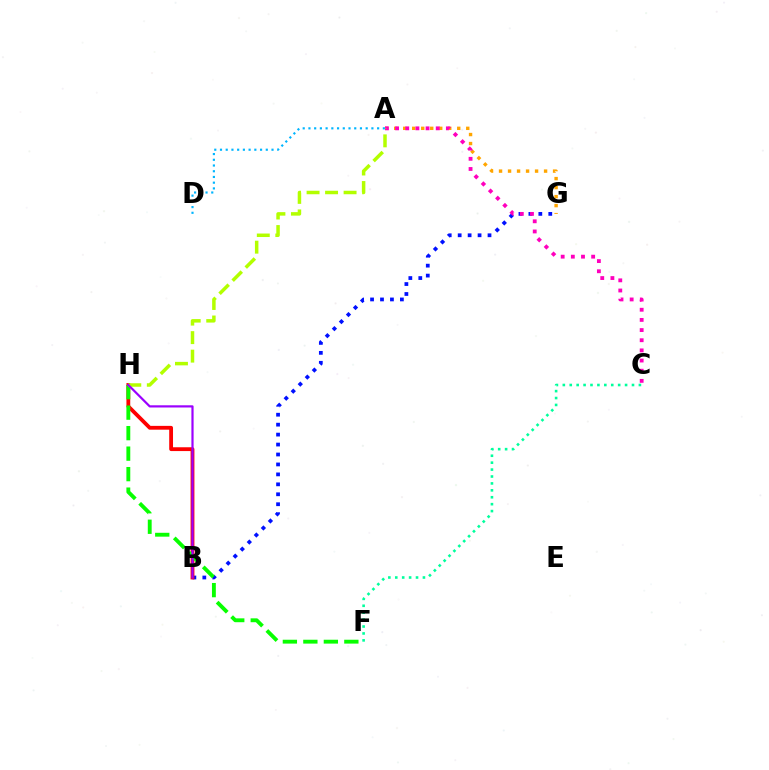{('B', 'G'): [{'color': '#0010ff', 'line_style': 'dotted', 'thickness': 2.7}], ('B', 'H'): [{'color': '#ff0000', 'line_style': 'solid', 'thickness': 2.74}, {'color': '#9b00ff', 'line_style': 'solid', 'thickness': 1.58}], ('F', 'H'): [{'color': '#08ff00', 'line_style': 'dashed', 'thickness': 2.78}], ('A', 'G'): [{'color': '#ffa500', 'line_style': 'dotted', 'thickness': 2.45}], ('A', 'C'): [{'color': '#ff00bd', 'line_style': 'dotted', 'thickness': 2.76}], ('A', 'H'): [{'color': '#b3ff00', 'line_style': 'dashed', 'thickness': 2.51}], ('A', 'D'): [{'color': '#00b5ff', 'line_style': 'dotted', 'thickness': 1.56}], ('C', 'F'): [{'color': '#00ff9d', 'line_style': 'dotted', 'thickness': 1.88}]}